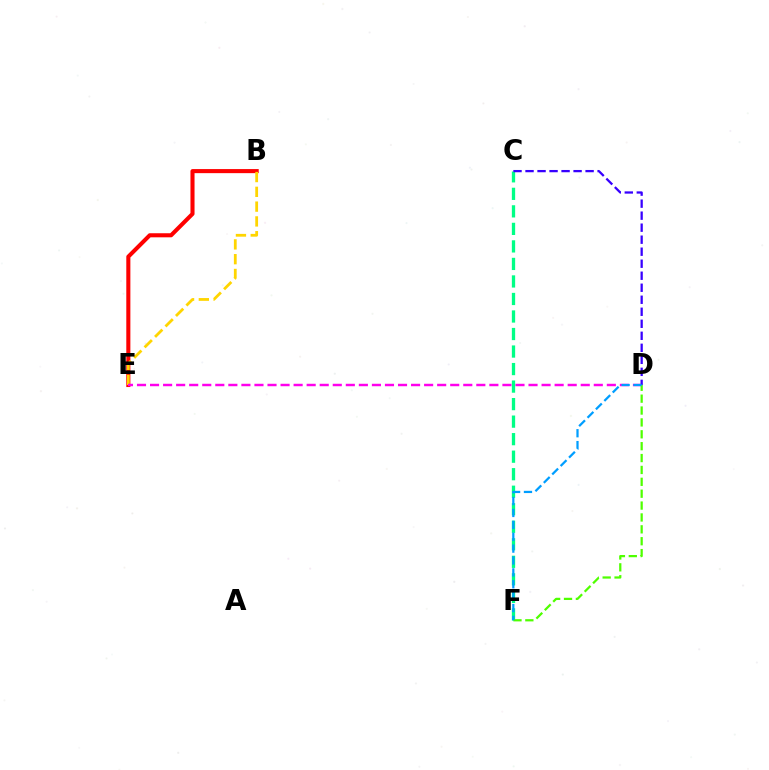{('B', 'E'): [{'color': '#ff0000', 'line_style': 'solid', 'thickness': 2.93}, {'color': '#ffd500', 'line_style': 'dashed', 'thickness': 2.01}], ('D', 'E'): [{'color': '#ff00ed', 'line_style': 'dashed', 'thickness': 1.77}], ('C', 'F'): [{'color': '#00ff86', 'line_style': 'dashed', 'thickness': 2.38}], ('C', 'D'): [{'color': '#3700ff', 'line_style': 'dashed', 'thickness': 1.63}], ('D', 'F'): [{'color': '#4fff00', 'line_style': 'dashed', 'thickness': 1.61}, {'color': '#009eff', 'line_style': 'dashed', 'thickness': 1.61}]}